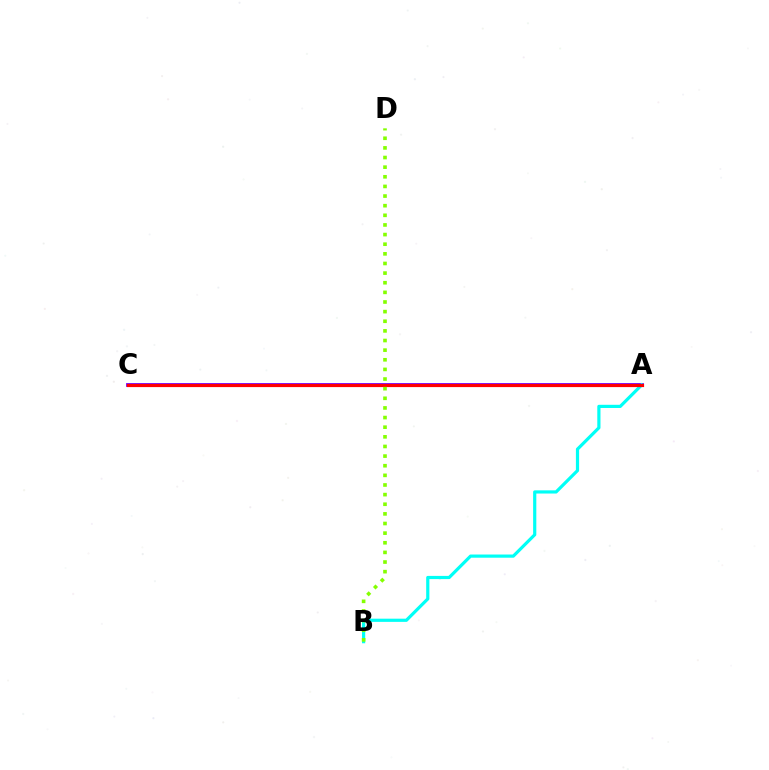{('A', 'C'): [{'color': '#7200ff', 'line_style': 'solid', 'thickness': 2.73}, {'color': '#ff0000', 'line_style': 'solid', 'thickness': 2.29}], ('A', 'B'): [{'color': '#00fff6', 'line_style': 'solid', 'thickness': 2.3}], ('B', 'D'): [{'color': '#84ff00', 'line_style': 'dotted', 'thickness': 2.62}]}